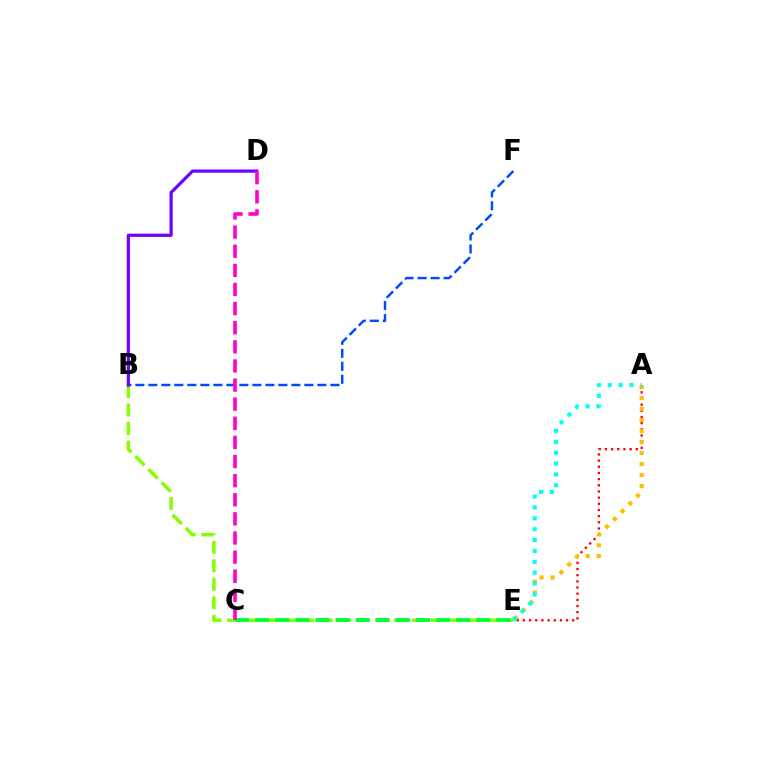{('A', 'E'): [{'color': '#ff0000', 'line_style': 'dotted', 'thickness': 1.68}, {'color': '#ffbd00', 'line_style': 'dotted', 'thickness': 2.99}, {'color': '#00fff6', 'line_style': 'dotted', 'thickness': 2.96}], ('B', 'F'): [{'color': '#004bff', 'line_style': 'dashed', 'thickness': 1.77}], ('B', 'E'): [{'color': '#84ff00', 'line_style': 'dashed', 'thickness': 2.52}], ('C', 'E'): [{'color': '#00ff39', 'line_style': 'dashed', 'thickness': 2.73}], ('B', 'D'): [{'color': '#7200ff', 'line_style': 'solid', 'thickness': 2.32}], ('C', 'D'): [{'color': '#ff00cf', 'line_style': 'dashed', 'thickness': 2.6}]}